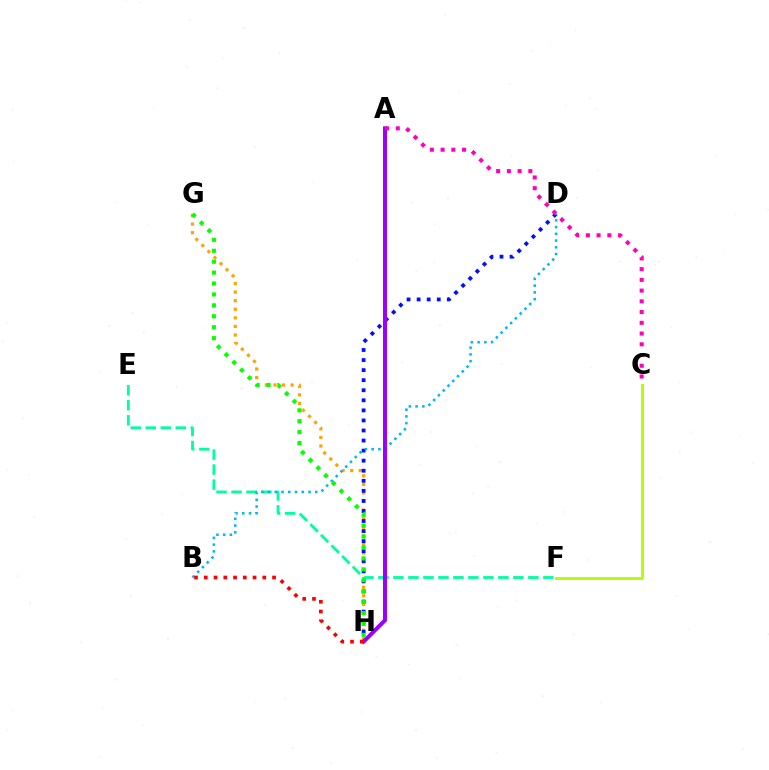{('G', 'H'): [{'color': '#ffa500', 'line_style': 'dotted', 'thickness': 2.33}, {'color': '#08ff00', 'line_style': 'dotted', 'thickness': 2.97}], ('D', 'H'): [{'color': '#0010ff', 'line_style': 'dotted', 'thickness': 2.73}], ('E', 'F'): [{'color': '#00ff9d', 'line_style': 'dashed', 'thickness': 2.04}], ('B', 'D'): [{'color': '#00b5ff', 'line_style': 'dotted', 'thickness': 1.83}], ('A', 'H'): [{'color': '#9b00ff', 'line_style': 'solid', 'thickness': 2.88}], ('A', 'C'): [{'color': '#ff00bd', 'line_style': 'dotted', 'thickness': 2.92}], ('C', 'F'): [{'color': '#b3ff00', 'line_style': 'solid', 'thickness': 2.09}], ('B', 'H'): [{'color': '#ff0000', 'line_style': 'dotted', 'thickness': 2.65}]}